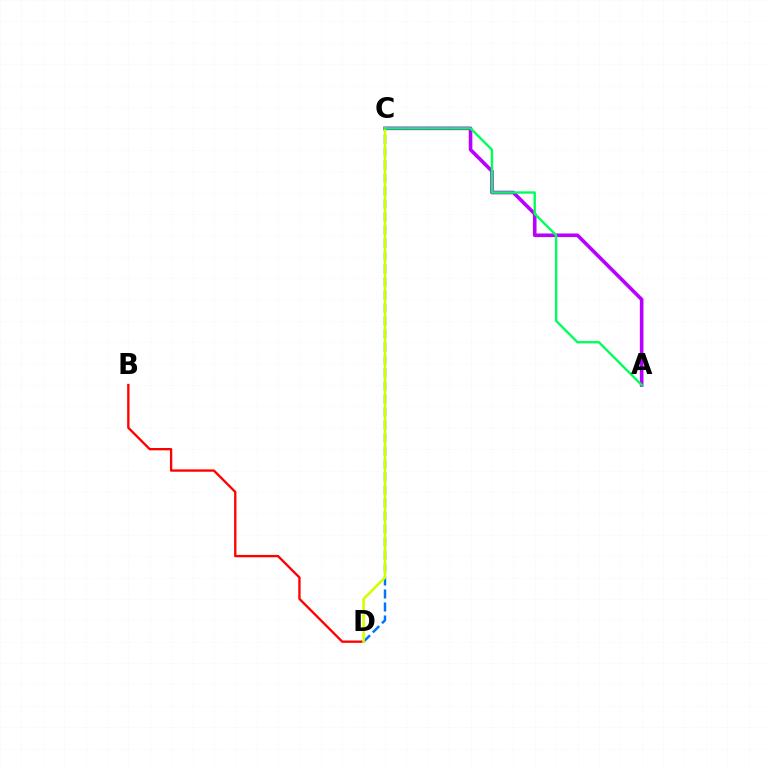{('A', 'C'): [{'color': '#b900ff', 'line_style': 'solid', 'thickness': 2.6}, {'color': '#00ff5c', 'line_style': 'solid', 'thickness': 1.71}], ('C', 'D'): [{'color': '#0074ff', 'line_style': 'dashed', 'thickness': 1.77}, {'color': '#d1ff00', 'line_style': 'solid', 'thickness': 1.86}], ('B', 'D'): [{'color': '#ff0000', 'line_style': 'solid', 'thickness': 1.68}]}